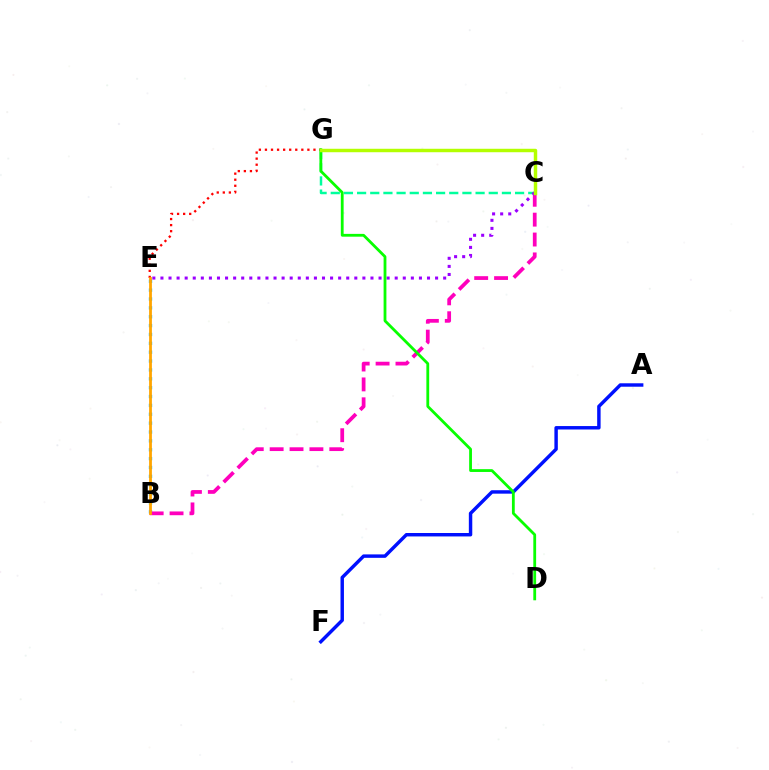{('C', 'G'): [{'color': '#00ff9d', 'line_style': 'dashed', 'thickness': 1.79}, {'color': '#b3ff00', 'line_style': 'solid', 'thickness': 2.49}], ('E', 'G'): [{'color': '#ff0000', 'line_style': 'dotted', 'thickness': 1.65}], ('B', 'E'): [{'color': '#00b5ff', 'line_style': 'dotted', 'thickness': 2.41}, {'color': '#ffa500', 'line_style': 'solid', 'thickness': 2.01}], ('B', 'C'): [{'color': '#ff00bd', 'line_style': 'dashed', 'thickness': 2.7}], ('C', 'E'): [{'color': '#9b00ff', 'line_style': 'dotted', 'thickness': 2.19}], ('A', 'F'): [{'color': '#0010ff', 'line_style': 'solid', 'thickness': 2.48}], ('D', 'G'): [{'color': '#08ff00', 'line_style': 'solid', 'thickness': 2.02}]}